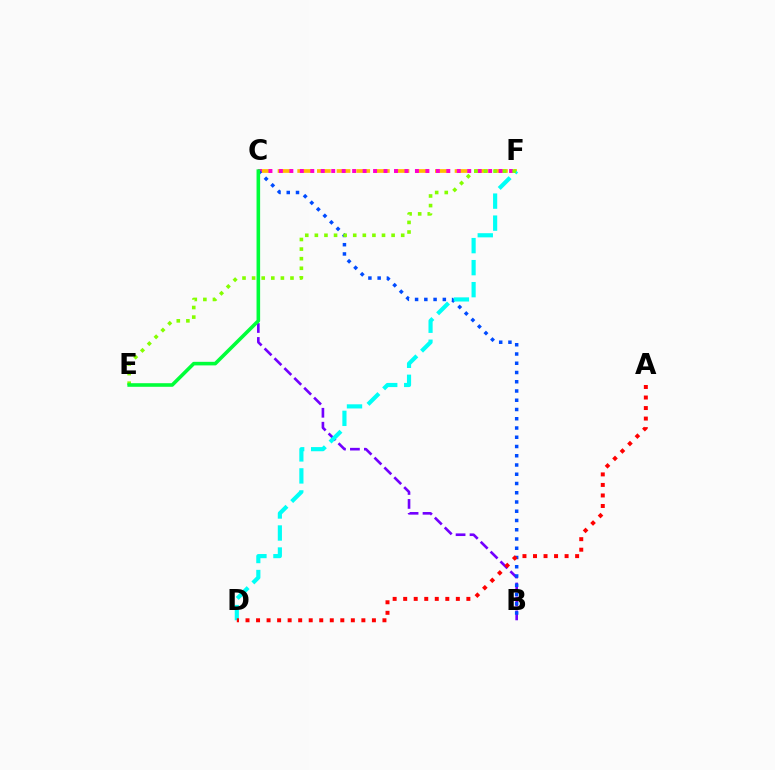{('C', 'F'): [{'color': '#ffbd00', 'line_style': 'dashed', 'thickness': 2.67}, {'color': '#ff00cf', 'line_style': 'dotted', 'thickness': 2.84}], ('B', 'C'): [{'color': '#7200ff', 'line_style': 'dashed', 'thickness': 1.9}, {'color': '#004bff', 'line_style': 'dotted', 'thickness': 2.51}], ('D', 'F'): [{'color': '#00fff6', 'line_style': 'dashed', 'thickness': 2.99}], ('A', 'D'): [{'color': '#ff0000', 'line_style': 'dotted', 'thickness': 2.86}], ('E', 'F'): [{'color': '#84ff00', 'line_style': 'dotted', 'thickness': 2.61}], ('C', 'E'): [{'color': '#00ff39', 'line_style': 'solid', 'thickness': 2.58}]}